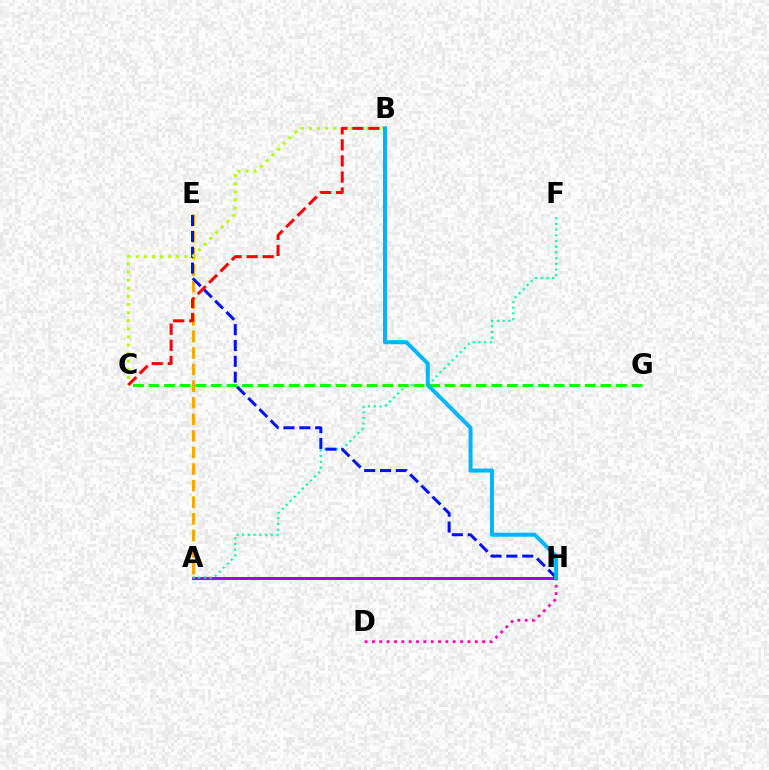{('A', 'H'): [{'color': '#9b00ff', 'line_style': 'solid', 'thickness': 2.12}], ('A', 'E'): [{'color': '#ffa500', 'line_style': 'dashed', 'thickness': 2.25}], ('A', 'F'): [{'color': '#00ff9d', 'line_style': 'dotted', 'thickness': 1.55}], ('E', 'H'): [{'color': '#0010ff', 'line_style': 'dashed', 'thickness': 2.15}], ('C', 'G'): [{'color': '#08ff00', 'line_style': 'dashed', 'thickness': 2.12}], ('D', 'H'): [{'color': '#ff00bd', 'line_style': 'dotted', 'thickness': 2.0}], ('B', 'C'): [{'color': '#b3ff00', 'line_style': 'dotted', 'thickness': 2.2}, {'color': '#ff0000', 'line_style': 'dashed', 'thickness': 2.18}], ('B', 'H'): [{'color': '#00b5ff', 'line_style': 'solid', 'thickness': 2.88}]}